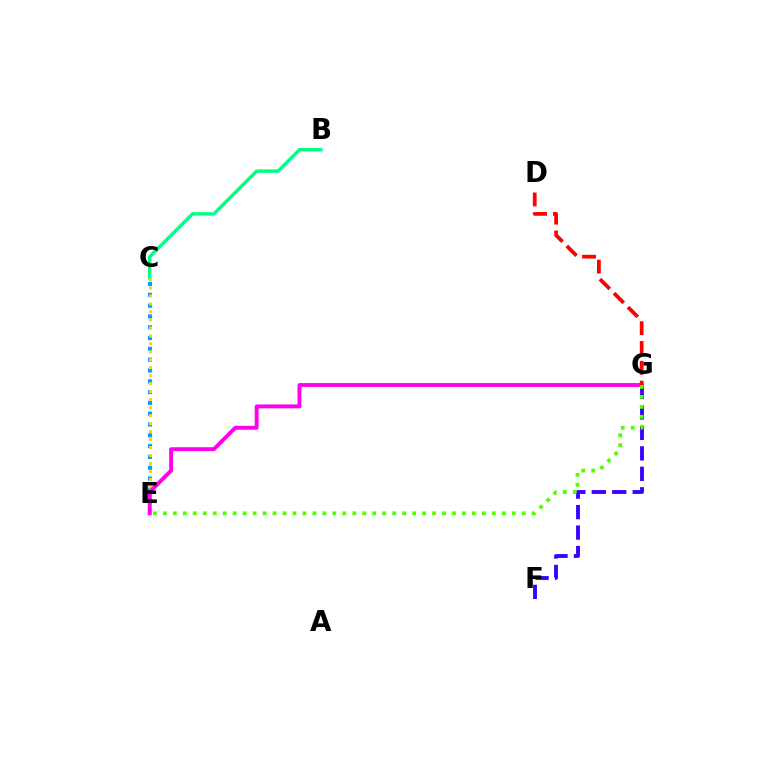{('F', 'G'): [{'color': '#3700ff', 'line_style': 'dashed', 'thickness': 2.78}], ('B', 'C'): [{'color': '#00ff86', 'line_style': 'solid', 'thickness': 2.46}], ('C', 'E'): [{'color': '#009eff', 'line_style': 'dotted', 'thickness': 2.94}, {'color': '#ffd500', 'line_style': 'dotted', 'thickness': 2.17}], ('E', 'G'): [{'color': '#ff00ed', 'line_style': 'solid', 'thickness': 2.8}, {'color': '#4fff00', 'line_style': 'dotted', 'thickness': 2.71}], ('D', 'G'): [{'color': '#ff0000', 'line_style': 'dashed', 'thickness': 2.69}]}